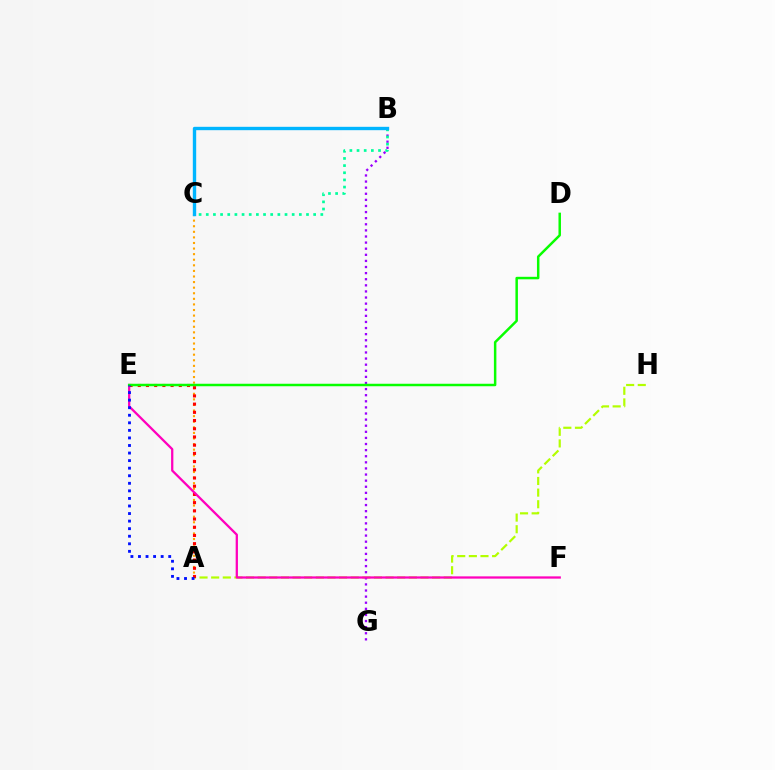{('A', 'H'): [{'color': '#b3ff00', 'line_style': 'dashed', 'thickness': 1.58}], ('B', 'G'): [{'color': '#9b00ff', 'line_style': 'dotted', 'thickness': 1.66}], ('A', 'C'): [{'color': '#ffa500', 'line_style': 'dotted', 'thickness': 1.52}], ('A', 'E'): [{'color': '#ff0000', 'line_style': 'dotted', 'thickness': 2.23}, {'color': '#0010ff', 'line_style': 'dotted', 'thickness': 2.05}], ('E', 'F'): [{'color': '#ff00bd', 'line_style': 'solid', 'thickness': 1.64}], ('B', 'C'): [{'color': '#00ff9d', 'line_style': 'dotted', 'thickness': 1.95}, {'color': '#00b5ff', 'line_style': 'solid', 'thickness': 2.43}], ('D', 'E'): [{'color': '#08ff00', 'line_style': 'solid', 'thickness': 1.79}]}